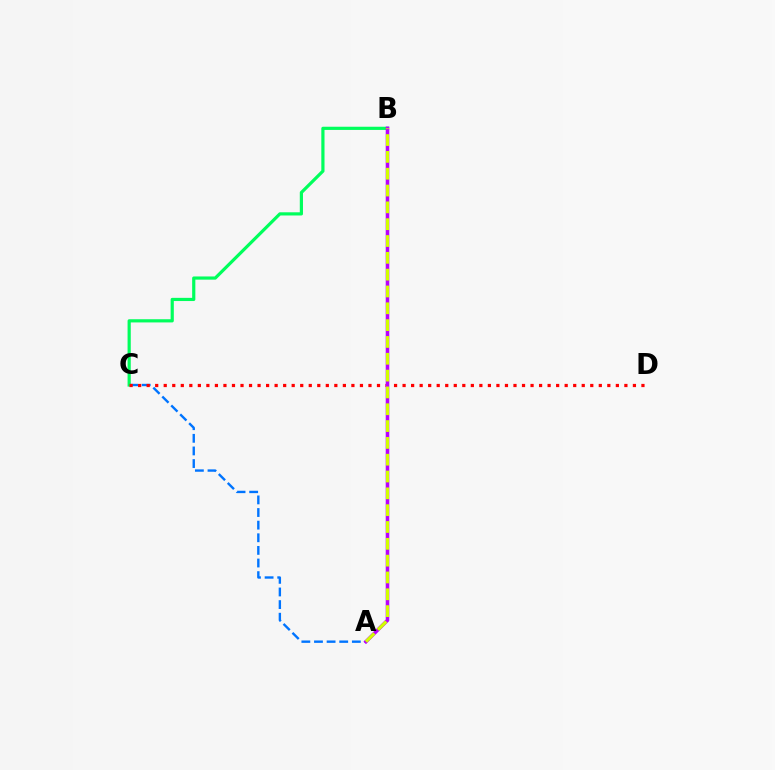{('A', 'C'): [{'color': '#0074ff', 'line_style': 'dashed', 'thickness': 1.71}], ('B', 'C'): [{'color': '#00ff5c', 'line_style': 'solid', 'thickness': 2.3}], ('C', 'D'): [{'color': '#ff0000', 'line_style': 'dotted', 'thickness': 2.32}], ('A', 'B'): [{'color': '#b900ff', 'line_style': 'solid', 'thickness': 2.56}, {'color': '#d1ff00', 'line_style': 'dashed', 'thickness': 2.29}]}